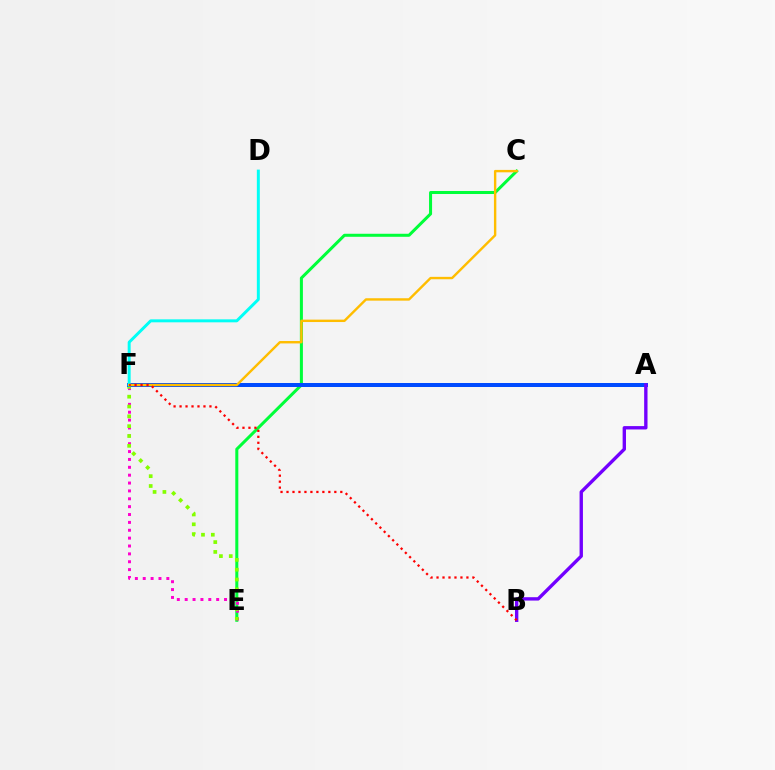{('C', 'E'): [{'color': '#00ff39', 'line_style': 'solid', 'thickness': 2.18}], ('E', 'F'): [{'color': '#ff00cf', 'line_style': 'dotted', 'thickness': 2.14}, {'color': '#84ff00', 'line_style': 'dotted', 'thickness': 2.67}], ('A', 'F'): [{'color': '#004bff', 'line_style': 'solid', 'thickness': 2.88}], ('A', 'B'): [{'color': '#7200ff', 'line_style': 'solid', 'thickness': 2.42}], ('D', 'F'): [{'color': '#00fff6', 'line_style': 'solid', 'thickness': 2.13}], ('C', 'F'): [{'color': '#ffbd00', 'line_style': 'solid', 'thickness': 1.73}], ('B', 'F'): [{'color': '#ff0000', 'line_style': 'dotted', 'thickness': 1.62}]}